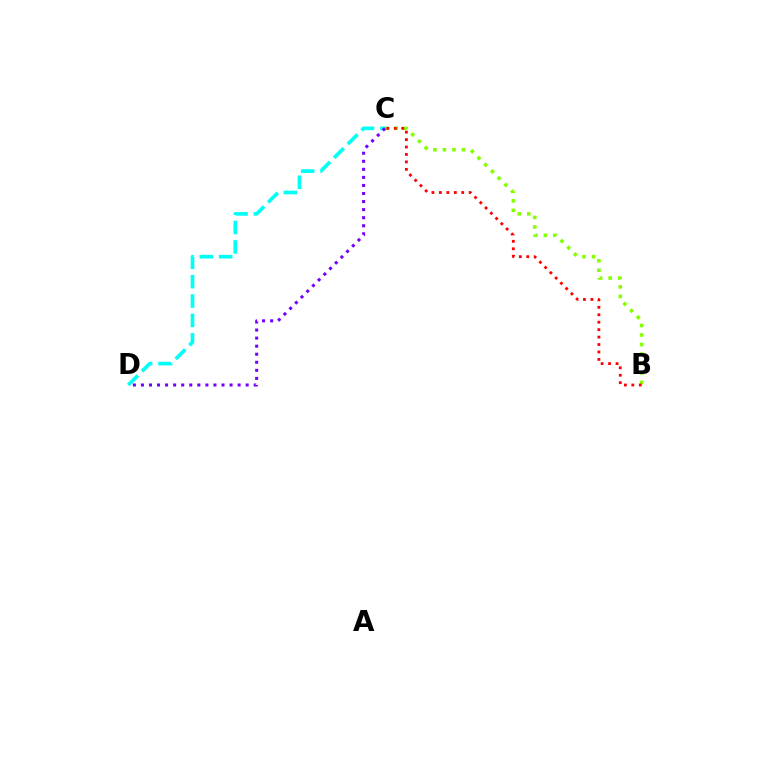{('B', 'C'): [{'color': '#84ff00', 'line_style': 'dotted', 'thickness': 2.58}, {'color': '#ff0000', 'line_style': 'dotted', 'thickness': 2.02}], ('C', 'D'): [{'color': '#00fff6', 'line_style': 'dashed', 'thickness': 2.63}, {'color': '#7200ff', 'line_style': 'dotted', 'thickness': 2.19}]}